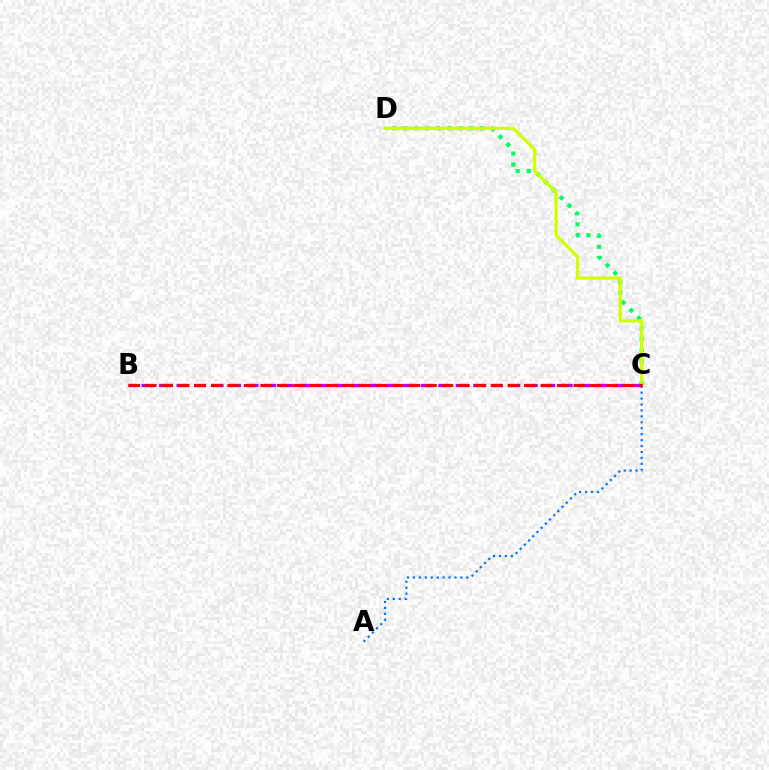{('C', 'D'): [{'color': '#00ff5c', 'line_style': 'dotted', 'thickness': 2.98}, {'color': '#d1ff00', 'line_style': 'solid', 'thickness': 2.32}], ('A', 'C'): [{'color': '#0074ff', 'line_style': 'dotted', 'thickness': 1.61}], ('B', 'C'): [{'color': '#b900ff', 'line_style': 'dashed', 'thickness': 2.37}, {'color': '#ff0000', 'line_style': 'dashed', 'thickness': 2.24}]}